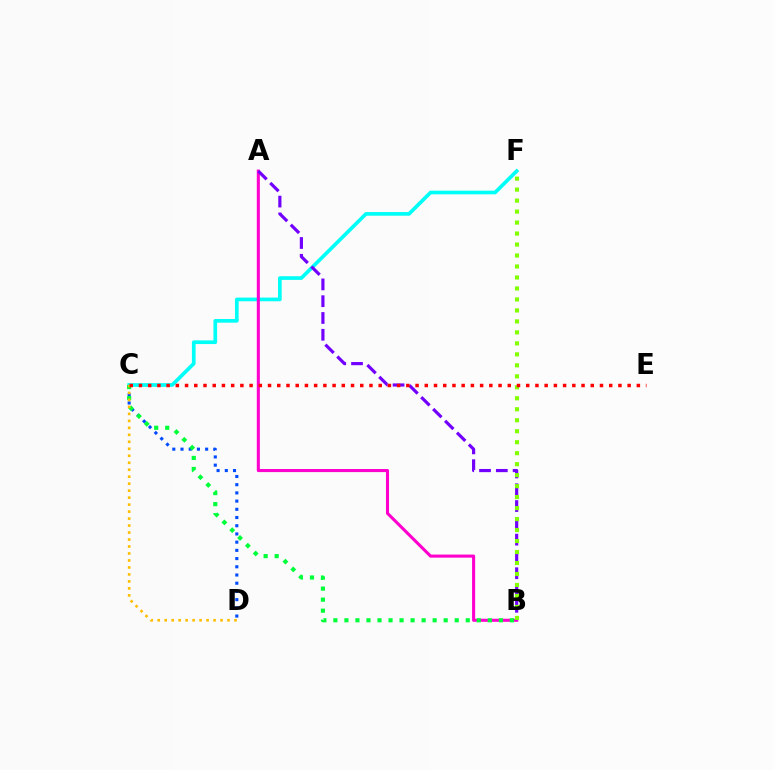{('C', 'D'): [{'color': '#004bff', 'line_style': 'dotted', 'thickness': 2.23}, {'color': '#ffbd00', 'line_style': 'dotted', 'thickness': 1.9}], ('C', 'F'): [{'color': '#00fff6', 'line_style': 'solid', 'thickness': 2.65}], ('A', 'B'): [{'color': '#ff00cf', 'line_style': 'solid', 'thickness': 2.22}, {'color': '#7200ff', 'line_style': 'dashed', 'thickness': 2.28}], ('B', 'C'): [{'color': '#00ff39', 'line_style': 'dotted', 'thickness': 3.0}], ('B', 'F'): [{'color': '#84ff00', 'line_style': 'dotted', 'thickness': 2.98}], ('C', 'E'): [{'color': '#ff0000', 'line_style': 'dotted', 'thickness': 2.51}]}